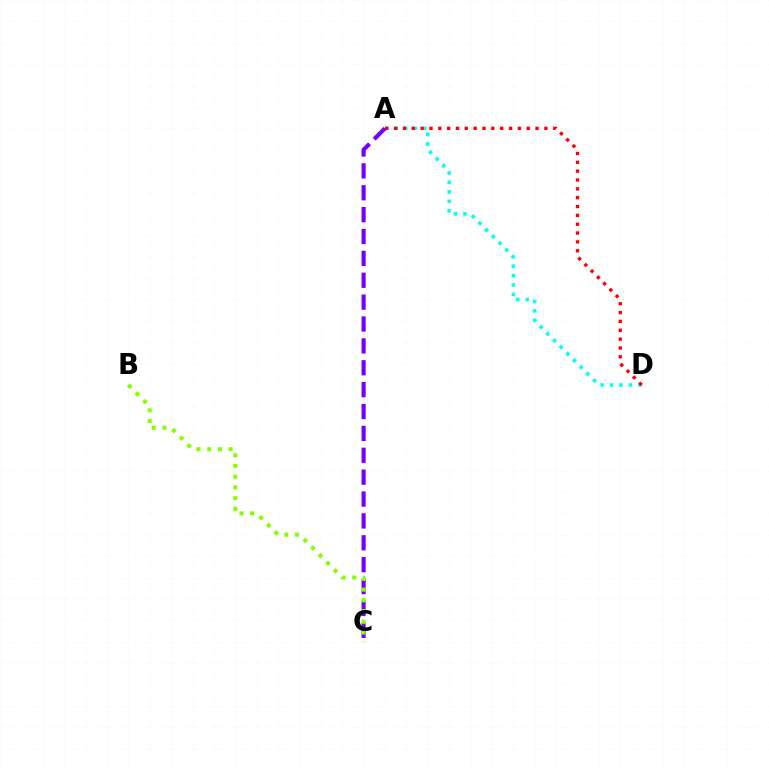{('A', 'D'): [{'color': '#00fff6', 'line_style': 'dotted', 'thickness': 2.57}, {'color': '#ff0000', 'line_style': 'dotted', 'thickness': 2.4}], ('A', 'C'): [{'color': '#7200ff', 'line_style': 'dashed', 'thickness': 2.97}], ('B', 'C'): [{'color': '#84ff00', 'line_style': 'dotted', 'thickness': 2.91}]}